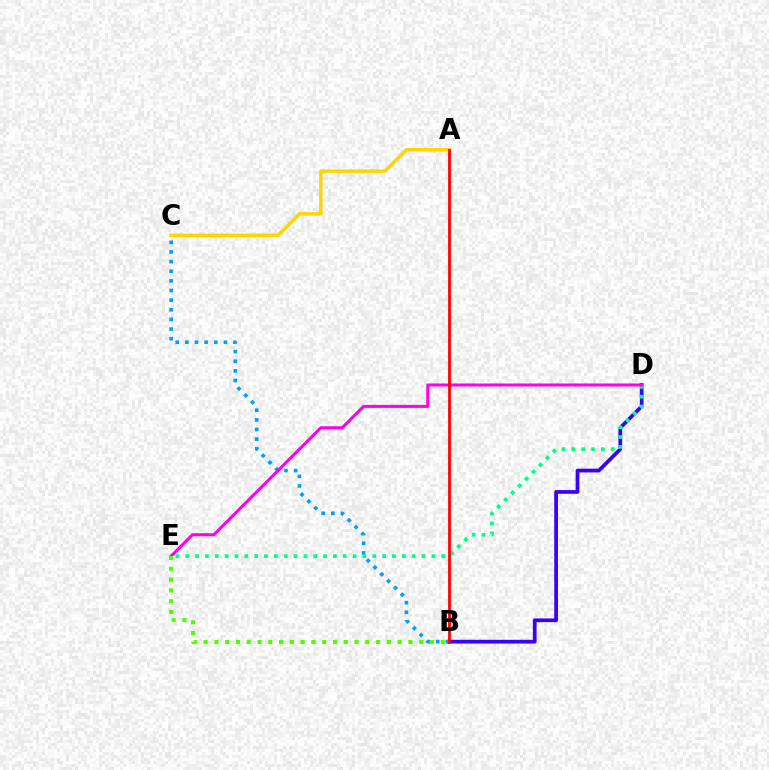{('B', 'D'): [{'color': '#3700ff', 'line_style': 'solid', 'thickness': 2.68}], ('B', 'C'): [{'color': '#009eff', 'line_style': 'dotted', 'thickness': 2.62}], ('D', 'E'): [{'color': '#00ff86', 'line_style': 'dotted', 'thickness': 2.67}, {'color': '#ff00ed', 'line_style': 'solid', 'thickness': 2.19}], ('A', 'C'): [{'color': '#ffd500', 'line_style': 'solid', 'thickness': 2.49}], ('A', 'B'): [{'color': '#ff0000', 'line_style': 'solid', 'thickness': 1.98}], ('B', 'E'): [{'color': '#4fff00', 'line_style': 'dotted', 'thickness': 2.93}]}